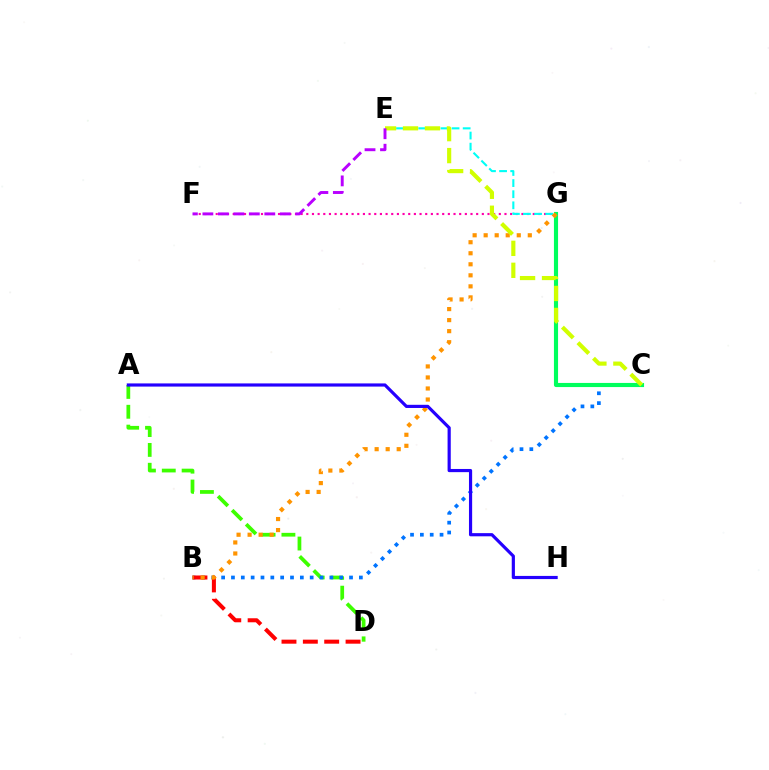{('A', 'D'): [{'color': '#3dff00', 'line_style': 'dashed', 'thickness': 2.7}], ('F', 'G'): [{'color': '#ff00ac', 'line_style': 'dotted', 'thickness': 1.54}], ('B', 'C'): [{'color': '#0074ff', 'line_style': 'dotted', 'thickness': 2.67}], ('C', 'G'): [{'color': '#00ff5c', 'line_style': 'solid', 'thickness': 2.97}], ('B', 'D'): [{'color': '#ff0000', 'line_style': 'dashed', 'thickness': 2.9}], ('E', 'G'): [{'color': '#00fff6', 'line_style': 'dashed', 'thickness': 1.51}], ('B', 'G'): [{'color': '#ff9400', 'line_style': 'dotted', 'thickness': 3.0}], ('C', 'E'): [{'color': '#d1ff00', 'line_style': 'dashed', 'thickness': 2.99}], ('E', 'F'): [{'color': '#b900ff', 'line_style': 'dashed', 'thickness': 2.1}], ('A', 'H'): [{'color': '#2500ff', 'line_style': 'solid', 'thickness': 2.29}]}